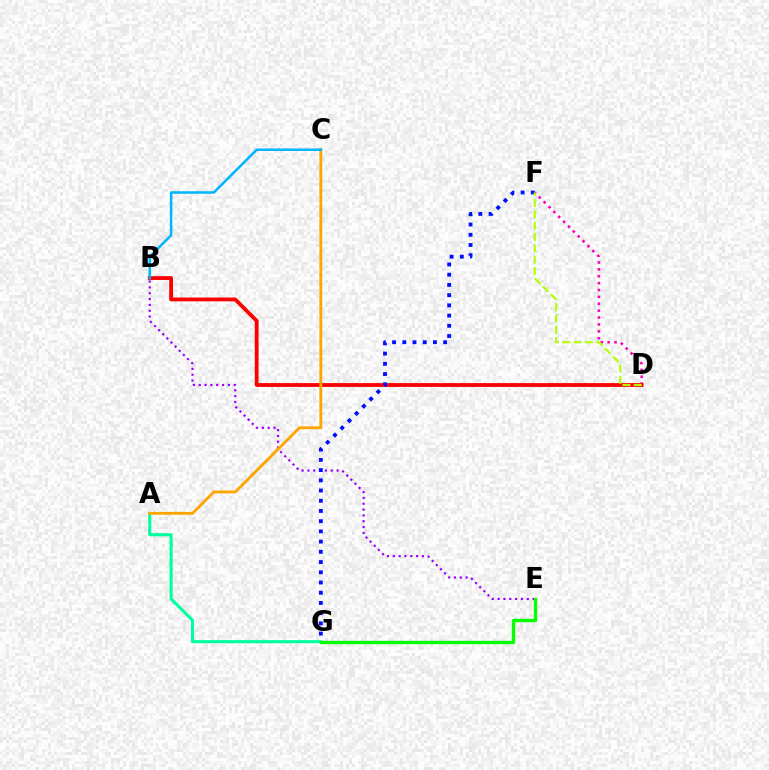{('D', 'F'): [{'color': '#ff00bd', 'line_style': 'dotted', 'thickness': 1.87}, {'color': '#b3ff00', 'line_style': 'dashed', 'thickness': 1.53}], ('B', 'E'): [{'color': '#9b00ff', 'line_style': 'dotted', 'thickness': 1.59}], ('A', 'G'): [{'color': '#00ff9d', 'line_style': 'solid', 'thickness': 2.21}], ('B', 'D'): [{'color': '#ff0000', 'line_style': 'solid', 'thickness': 2.74}], ('A', 'C'): [{'color': '#ffa500', 'line_style': 'solid', 'thickness': 2.05}], ('F', 'G'): [{'color': '#0010ff', 'line_style': 'dotted', 'thickness': 2.78}], ('E', 'G'): [{'color': '#08ff00', 'line_style': 'solid', 'thickness': 2.43}], ('B', 'C'): [{'color': '#00b5ff', 'line_style': 'solid', 'thickness': 1.81}]}